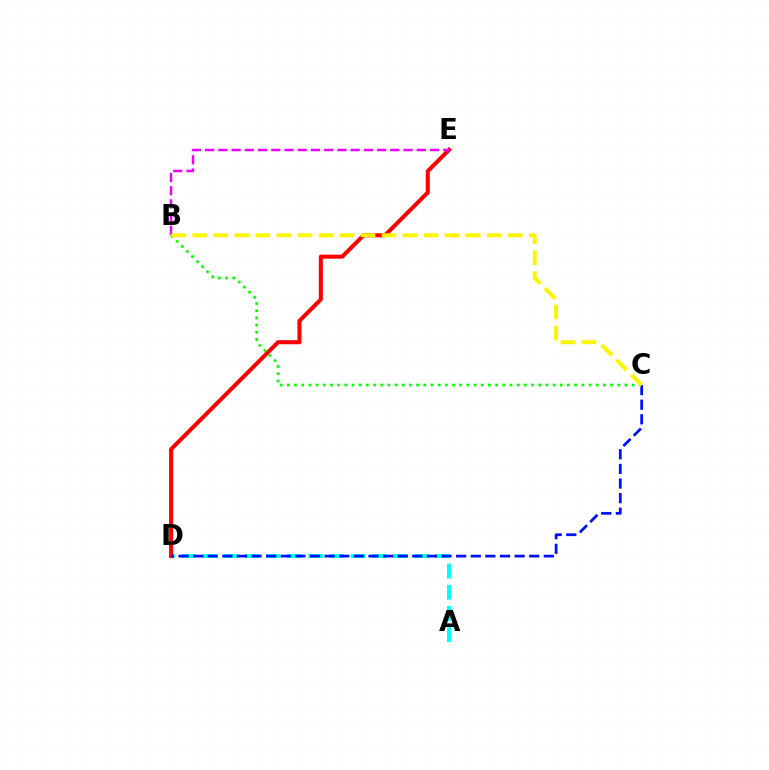{('A', 'D'): [{'color': '#00fff6', 'line_style': 'dashed', 'thickness': 2.88}], ('D', 'E'): [{'color': '#ff0000', 'line_style': 'solid', 'thickness': 2.92}], ('C', 'D'): [{'color': '#0010ff', 'line_style': 'dashed', 'thickness': 1.99}], ('B', 'C'): [{'color': '#08ff00', 'line_style': 'dotted', 'thickness': 1.95}, {'color': '#fcf500', 'line_style': 'dashed', 'thickness': 2.86}], ('B', 'E'): [{'color': '#ee00ff', 'line_style': 'dashed', 'thickness': 1.8}]}